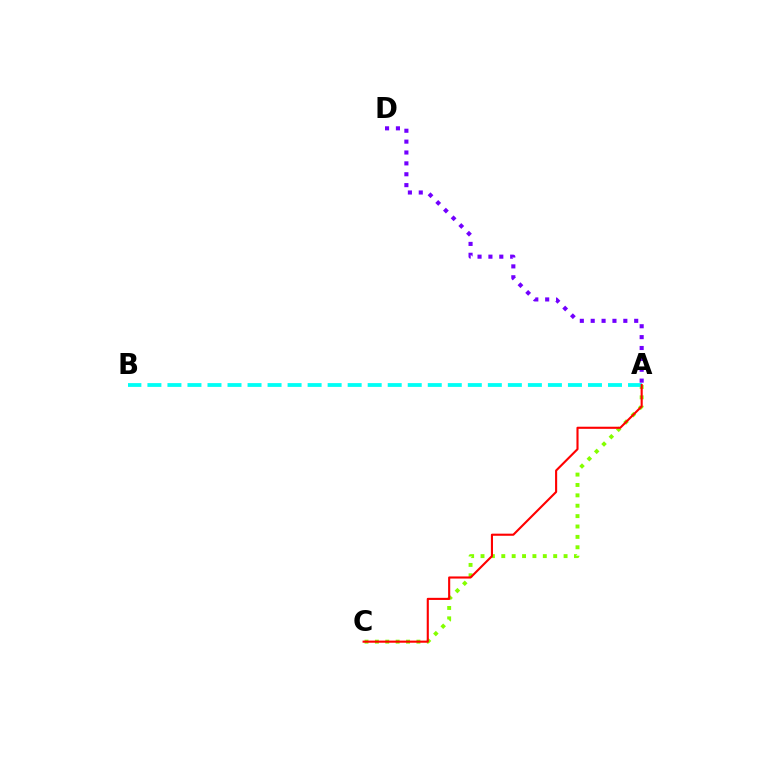{('A', 'C'): [{'color': '#84ff00', 'line_style': 'dotted', 'thickness': 2.82}, {'color': '#ff0000', 'line_style': 'solid', 'thickness': 1.52}], ('A', 'D'): [{'color': '#7200ff', 'line_style': 'dotted', 'thickness': 2.95}], ('A', 'B'): [{'color': '#00fff6', 'line_style': 'dashed', 'thickness': 2.72}]}